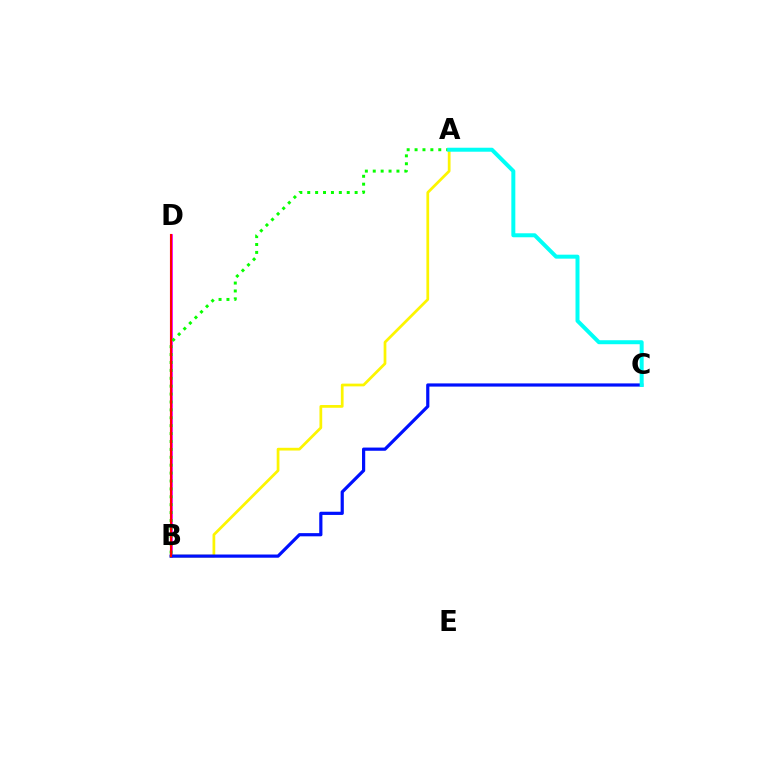{('B', 'D'): [{'color': '#ee00ff', 'line_style': 'solid', 'thickness': 1.99}, {'color': '#ff0000', 'line_style': 'solid', 'thickness': 1.53}], ('A', 'B'): [{'color': '#08ff00', 'line_style': 'dotted', 'thickness': 2.15}, {'color': '#fcf500', 'line_style': 'solid', 'thickness': 1.97}], ('B', 'C'): [{'color': '#0010ff', 'line_style': 'solid', 'thickness': 2.3}], ('A', 'C'): [{'color': '#00fff6', 'line_style': 'solid', 'thickness': 2.87}]}